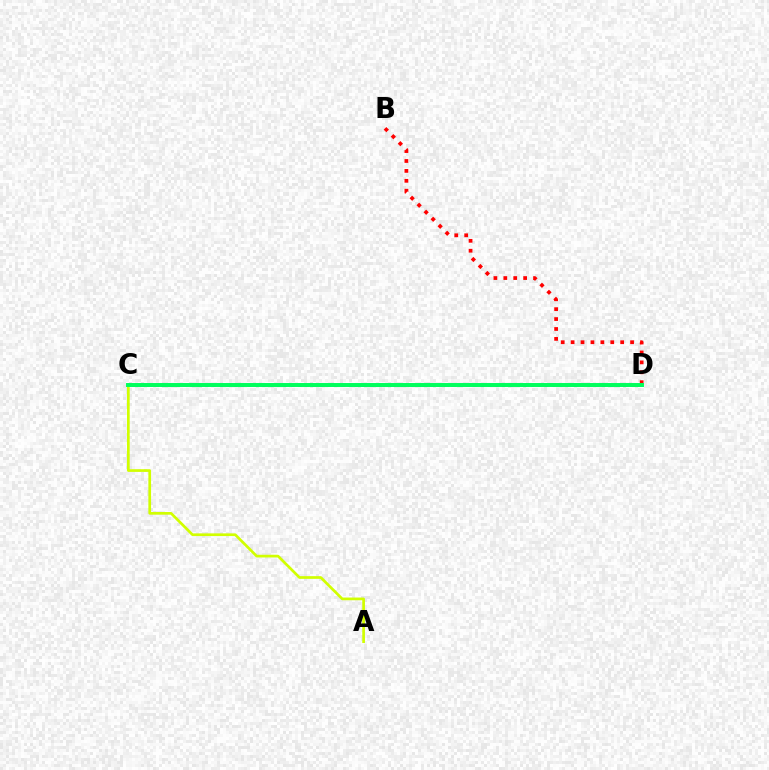{('C', 'D'): [{'color': '#b900ff', 'line_style': 'dotted', 'thickness': 1.97}, {'color': '#0074ff', 'line_style': 'dotted', 'thickness': 1.92}, {'color': '#00ff5c', 'line_style': 'solid', 'thickness': 2.85}], ('B', 'D'): [{'color': '#ff0000', 'line_style': 'dotted', 'thickness': 2.69}], ('A', 'C'): [{'color': '#d1ff00', 'line_style': 'solid', 'thickness': 1.94}]}